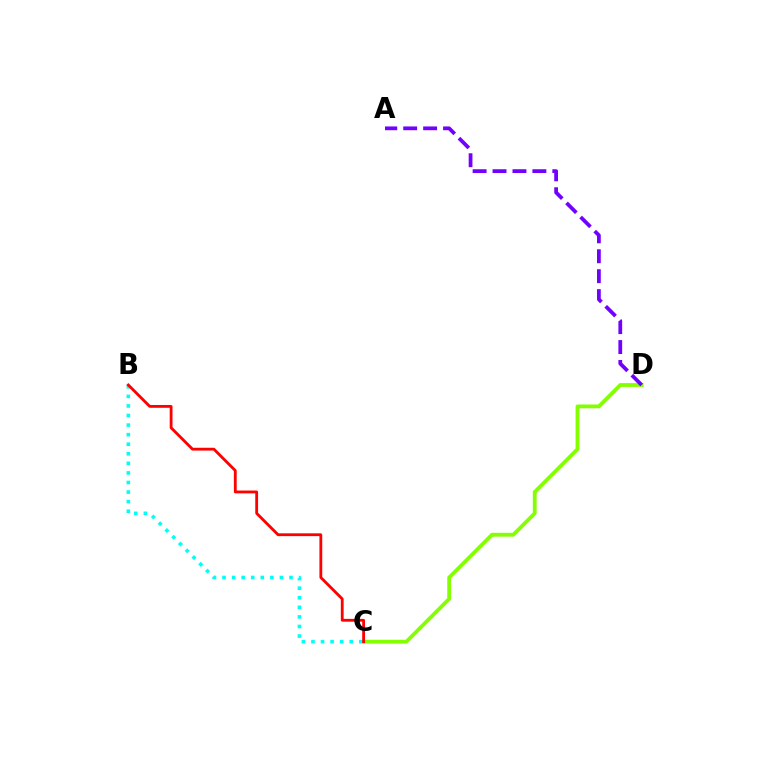{('C', 'D'): [{'color': '#84ff00', 'line_style': 'solid', 'thickness': 2.75}], ('B', 'C'): [{'color': '#00fff6', 'line_style': 'dotted', 'thickness': 2.6}, {'color': '#ff0000', 'line_style': 'solid', 'thickness': 2.03}], ('A', 'D'): [{'color': '#7200ff', 'line_style': 'dashed', 'thickness': 2.71}]}